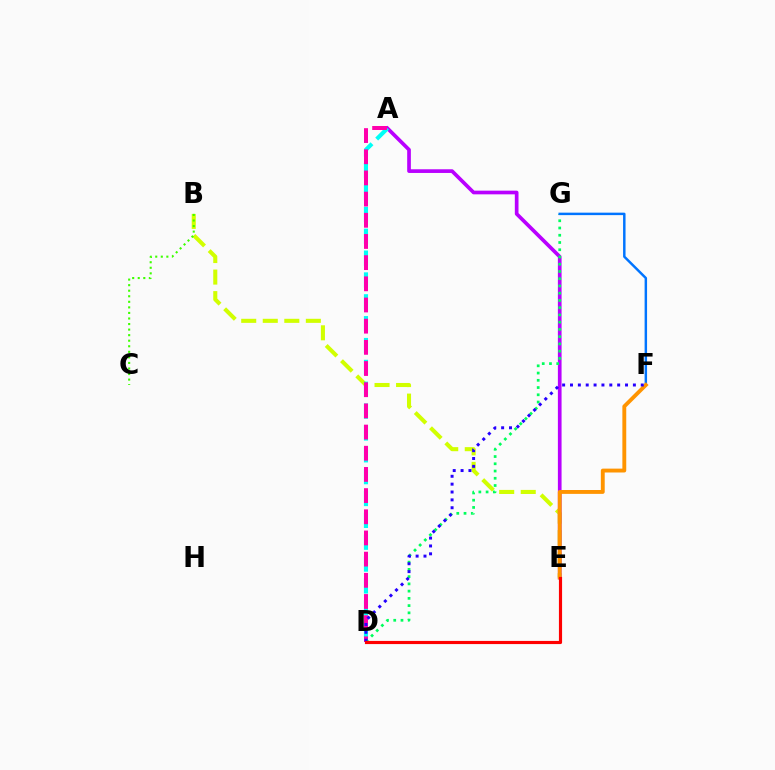{('B', 'E'): [{'color': '#d1ff00', 'line_style': 'dashed', 'thickness': 2.93}], ('A', 'E'): [{'color': '#b900ff', 'line_style': 'solid', 'thickness': 2.65}], ('A', 'D'): [{'color': '#00fff6', 'line_style': 'dashed', 'thickness': 2.97}, {'color': '#ff00ac', 'line_style': 'dashed', 'thickness': 2.88}], ('B', 'C'): [{'color': '#3dff00', 'line_style': 'dotted', 'thickness': 1.51}], ('D', 'G'): [{'color': '#00ff5c', 'line_style': 'dotted', 'thickness': 1.97}], ('F', 'G'): [{'color': '#0074ff', 'line_style': 'solid', 'thickness': 1.78}], ('E', 'F'): [{'color': '#ff9400', 'line_style': 'solid', 'thickness': 2.79}], ('D', 'F'): [{'color': '#2500ff', 'line_style': 'dotted', 'thickness': 2.14}], ('D', 'E'): [{'color': '#ff0000', 'line_style': 'solid', 'thickness': 2.27}]}